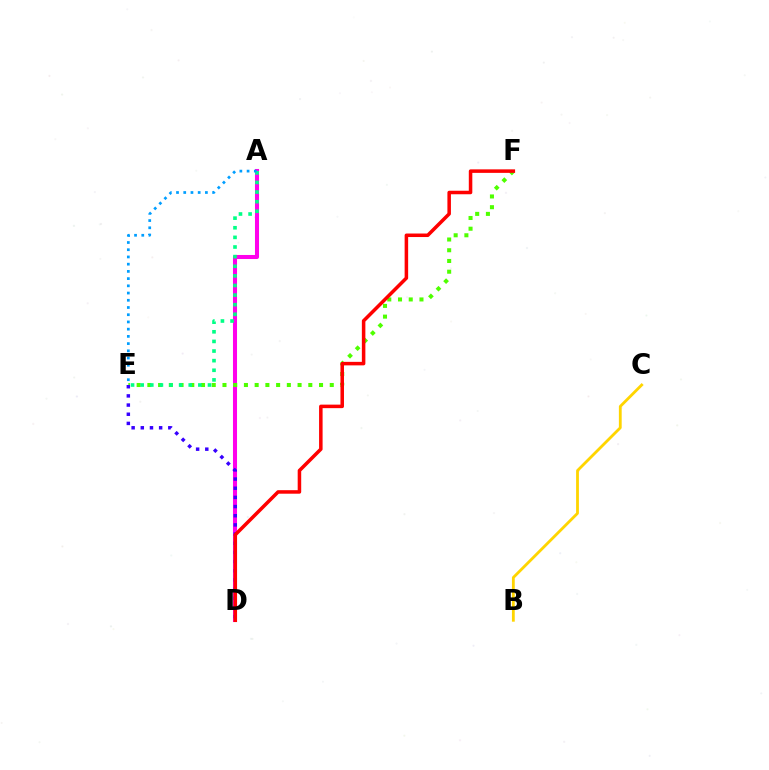{('A', 'D'): [{'color': '#ff00ed', 'line_style': 'solid', 'thickness': 2.92}], ('E', 'F'): [{'color': '#4fff00', 'line_style': 'dotted', 'thickness': 2.91}], ('D', 'E'): [{'color': '#3700ff', 'line_style': 'dotted', 'thickness': 2.49}], ('D', 'F'): [{'color': '#ff0000', 'line_style': 'solid', 'thickness': 2.54}], ('A', 'E'): [{'color': '#00ff86', 'line_style': 'dotted', 'thickness': 2.61}, {'color': '#009eff', 'line_style': 'dotted', 'thickness': 1.96}], ('B', 'C'): [{'color': '#ffd500', 'line_style': 'solid', 'thickness': 2.02}]}